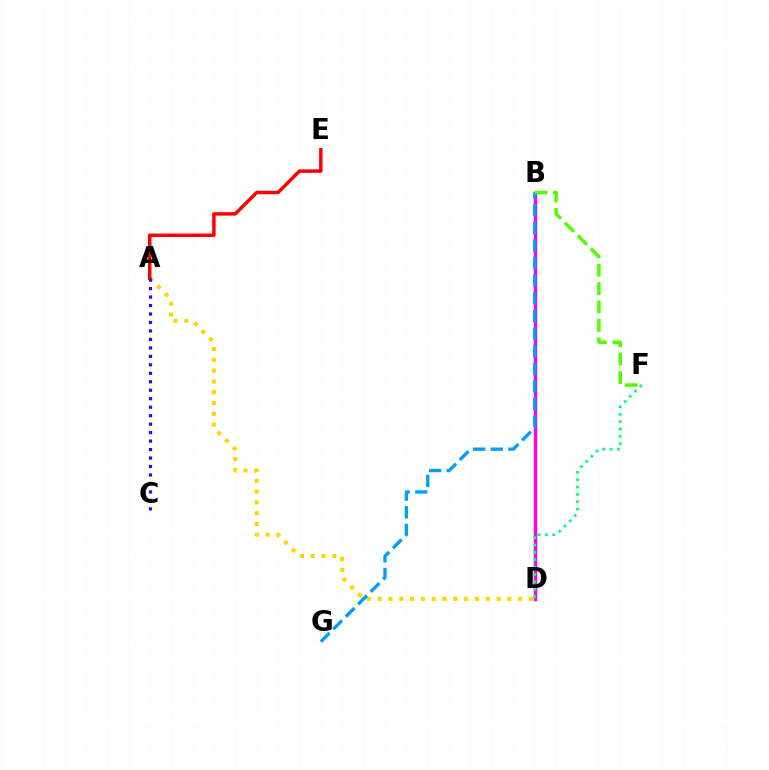{('A', 'D'): [{'color': '#ffd500', 'line_style': 'dotted', 'thickness': 2.94}], ('B', 'D'): [{'color': '#ff00ed', 'line_style': 'solid', 'thickness': 2.48}], ('A', 'E'): [{'color': '#ff0000', 'line_style': 'solid', 'thickness': 2.49}], ('A', 'C'): [{'color': '#3700ff', 'line_style': 'dotted', 'thickness': 2.3}], ('D', 'F'): [{'color': '#00ff86', 'line_style': 'dotted', 'thickness': 2.0}], ('B', 'G'): [{'color': '#009eff', 'line_style': 'dashed', 'thickness': 2.39}], ('B', 'F'): [{'color': '#4fff00', 'line_style': 'dashed', 'thickness': 2.5}]}